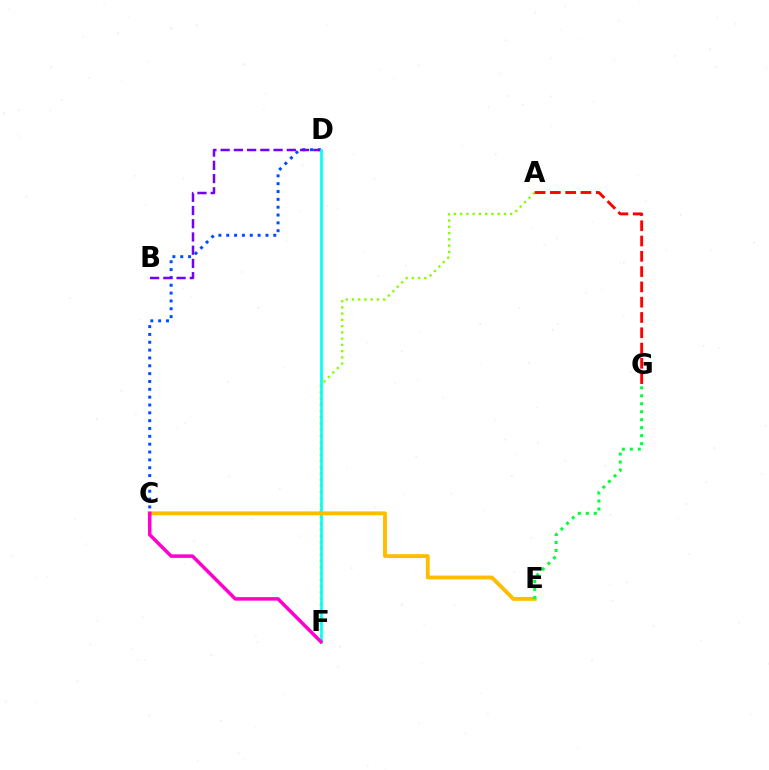{('C', 'D'): [{'color': '#004bff', 'line_style': 'dotted', 'thickness': 2.13}], ('A', 'F'): [{'color': '#84ff00', 'line_style': 'dotted', 'thickness': 1.7}], ('B', 'D'): [{'color': '#7200ff', 'line_style': 'dashed', 'thickness': 1.8}], ('D', 'F'): [{'color': '#00fff6', 'line_style': 'solid', 'thickness': 1.92}], ('C', 'E'): [{'color': '#ffbd00', 'line_style': 'solid', 'thickness': 2.78}], ('E', 'G'): [{'color': '#00ff39', 'line_style': 'dotted', 'thickness': 2.17}], ('A', 'G'): [{'color': '#ff0000', 'line_style': 'dashed', 'thickness': 2.08}], ('C', 'F'): [{'color': '#ff00cf', 'line_style': 'solid', 'thickness': 2.52}]}